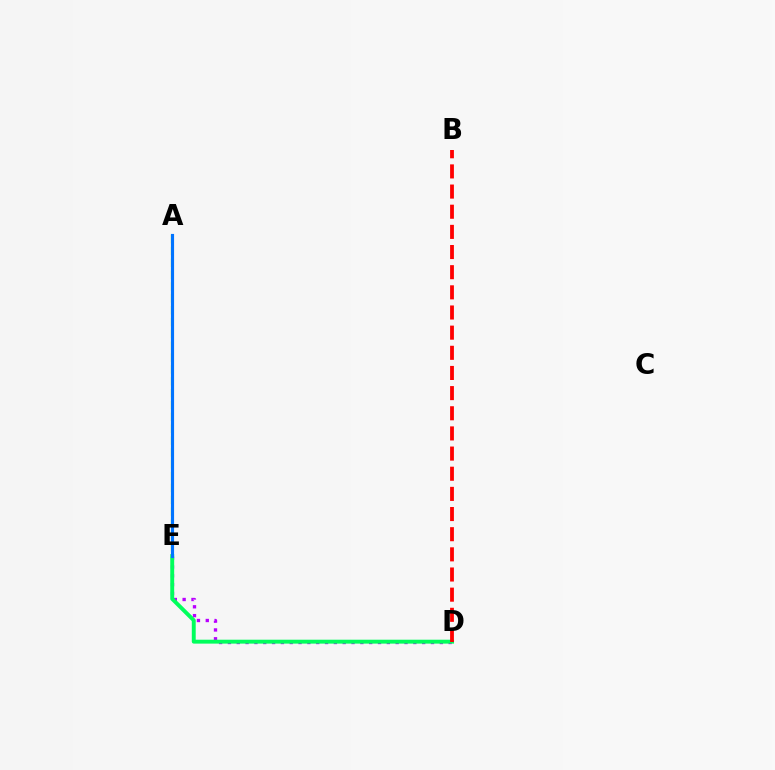{('D', 'E'): [{'color': '#b900ff', 'line_style': 'dotted', 'thickness': 2.4}, {'color': '#00ff5c', 'line_style': 'solid', 'thickness': 2.81}], ('B', 'D'): [{'color': '#ff0000', 'line_style': 'dashed', 'thickness': 2.74}], ('A', 'E'): [{'color': '#d1ff00', 'line_style': 'dashed', 'thickness': 1.61}, {'color': '#0074ff', 'line_style': 'solid', 'thickness': 2.26}]}